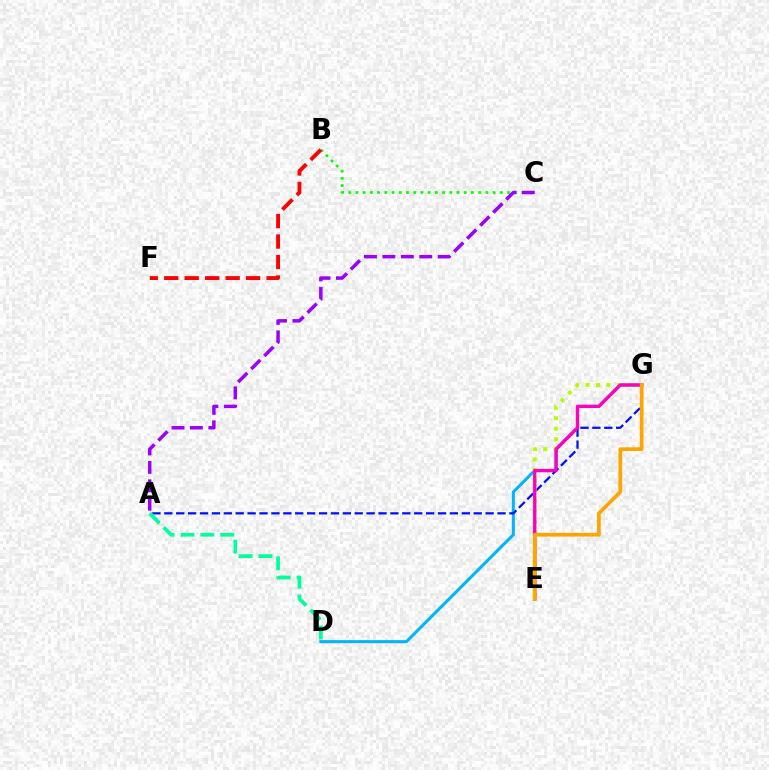{('D', 'G'): [{'color': '#00b5ff', 'line_style': 'solid', 'thickness': 2.2}], ('A', 'G'): [{'color': '#0010ff', 'line_style': 'dashed', 'thickness': 1.62}], ('E', 'G'): [{'color': '#b3ff00', 'line_style': 'dotted', 'thickness': 2.83}, {'color': '#ff00bd', 'line_style': 'solid', 'thickness': 2.41}, {'color': '#ffa500', 'line_style': 'solid', 'thickness': 2.67}], ('B', 'C'): [{'color': '#08ff00', 'line_style': 'dotted', 'thickness': 1.96}], ('A', 'D'): [{'color': '#00ff9d', 'line_style': 'dashed', 'thickness': 2.7}], ('A', 'C'): [{'color': '#9b00ff', 'line_style': 'dashed', 'thickness': 2.51}], ('B', 'F'): [{'color': '#ff0000', 'line_style': 'dashed', 'thickness': 2.78}]}